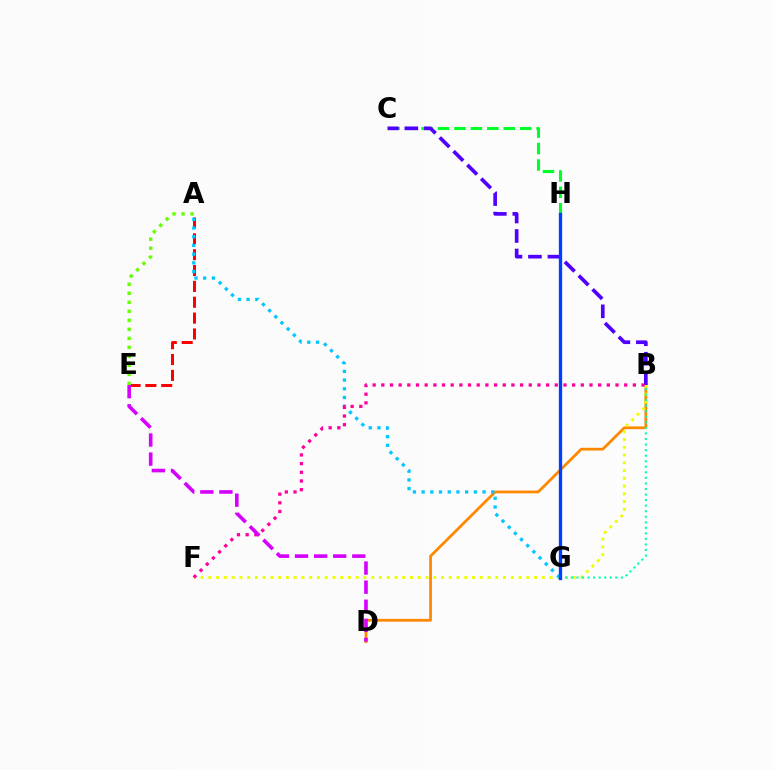{('B', 'D'): [{'color': '#ff8800', 'line_style': 'solid', 'thickness': 1.99}], ('A', 'E'): [{'color': '#ff0000', 'line_style': 'dashed', 'thickness': 2.15}, {'color': '#66ff00', 'line_style': 'dotted', 'thickness': 2.45}], ('B', 'F'): [{'color': '#eeff00', 'line_style': 'dotted', 'thickness': 2.11}, {'color': '#ff00a0', 'line_style': 'dotted', 'thickness': 2.36}], ('A', 'G'): [{'color': '#00c7ff', 'line_style': 'dotted', 'thickness': 2.37}], ('C', 'H'): [{'color': '#00ff27', 'line_style': 'dashed', 'thickness': 2.23}], ('B', 'C'): [{'color': '#4f00ff', 'line_style': 'dashed', 'thickness': 2.65}], ('B', 'G'): [{'color': '#00ffaf', 'line_style': 'dotted', 'thickness': 1.51}], ('D', 'E'): [{'color': '#d600ff', 'line_style': 'dashed', 'thickness': 2.59}], ('G', 'H'): [{'color': '#003fff', 'line_style': 'solid', 'thickness': 2.38}]}